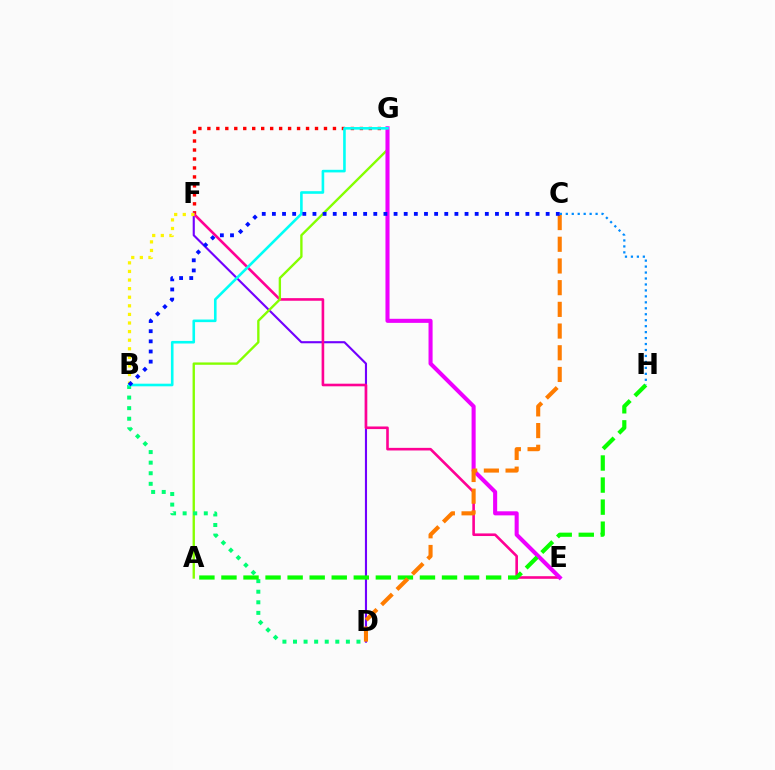{('F', 'G'): [{'color': '#ff0000', 'line_style': 'dotted', 'thickness': 2.44}], ('D', 'F'): [{'color': '#7200ff', 'line_style': 'solid', 'thickness': 1.53}], ('E', 'F'): [{'color': '#ff0094', 'line_style': 'solid', 'thickness': 1.88}], ('A', 'G'): [{'color': '#84ff00', 'line_style': 'solid', 'thickness': 1.7}], ('E', 'G'): [{'color': '#ee00ff', 'line_style': 'solid', 'thickness': 2.93}], ('B', 'D'): [{'color': '#00ff74', 'line_style': 'dotted', 'thickness': 2.87}], ('B', 'F'): [{'color': '#fcf500', 'line_style': 'dotted', 'thickness': 2.34}], ('A', 'H'): [{'color': '#08ff00', 'line_style': 'dashed', 'thickness': 3.0}], ('C', 'D'): [{'color': '#ff7c00', 'line_style': 'dashed', 'thickness': 2.95}], ('B', 'G'): [{'color': '#00fff6', 'line_style': 'solid', 'thickness': 1.88}], ('C', 'H'): [{'color': '#008cff', 'line_style': 'dotted', 'thickness': 1.62}], ('B', 'C'): [{'color': '#0010ff', 'line_style': 'dotted', 'thickness': 2.75}]}